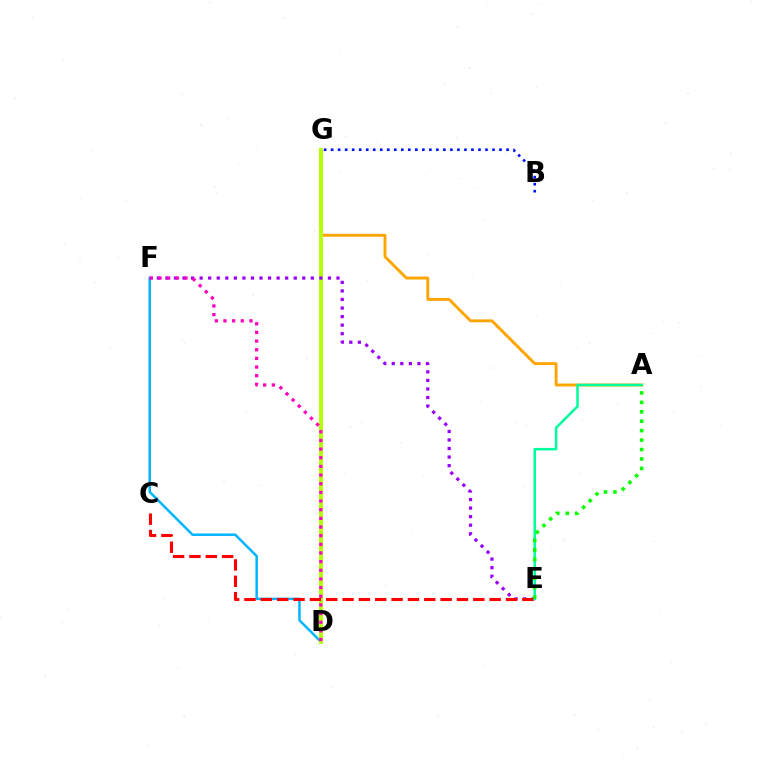{('D', 'F'): [{'color': '#00b5ff', 'line_style': 'solid', 'thickness': 1.79}, {'color': '#ff00bd', 'line_style': 'dotted', 'thickness': 2.35}], ('A', 'G'): [{'color': '#ffa500', 'line_style': 'solid', 'thickness': 2.1}], ('D', 'G'): [{'color': '#b3ff00', 'line_style': 'solid', 'thickness': 2.76}], ('E', 'F'): [{'color': '#9b00ff', 'line_style': 'dotted', 'thickness': 2.32}], ('C', 'E'): [{'color': '#ff0000', 'line_style': 'dashed', 'thickness': 2.22}], ('A', 'E'): [{'color': '#00ff9d', 'line_style': 'solid', 'thickness': 1.82}, {'color': '#08ff00', 'line_style': 'dotted', 'thickness': 2.56}], ('B', 'G'): [{'color': '#0010ff', 'line_style': 'dotted', 'thickness': 1.91}]}